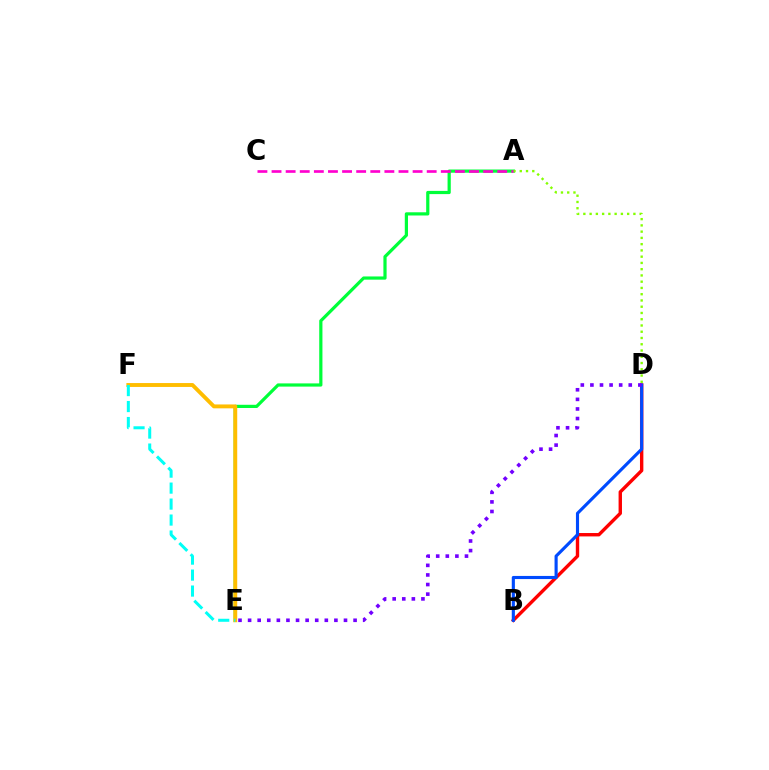{('A', 'E'): [{'color': '#00ff39', 'line_style': 'solid', 'thickness': 2.31}], ('A', 'D'): [{'color': '#84ff00', 'line_style': 'dotted', 'thickness': 1.7}], ('B', 'D'): [{'color': '#ff0000', 'line_style': 'solid', 'thickness': 2.44}, {'color': '#004bff', 'line_style': 'solid', 'thickness': 2.25}], ('D', 'E'): [{'color': '#7200ff', 'line_style': 'dotted', 'thickness': 2.61}], ('A', 'C'): [{'color': '#ff00cf', 'line_style': 'dashed', 'thickness': 1.92}], ('E', 'F'): [{'color': '#ffbd00', 'line_style': 'solid', 'thickness': 2.8}, {'color': '#00fff6', 'line_style': 'dashed', 'thickness': 2.17}]}